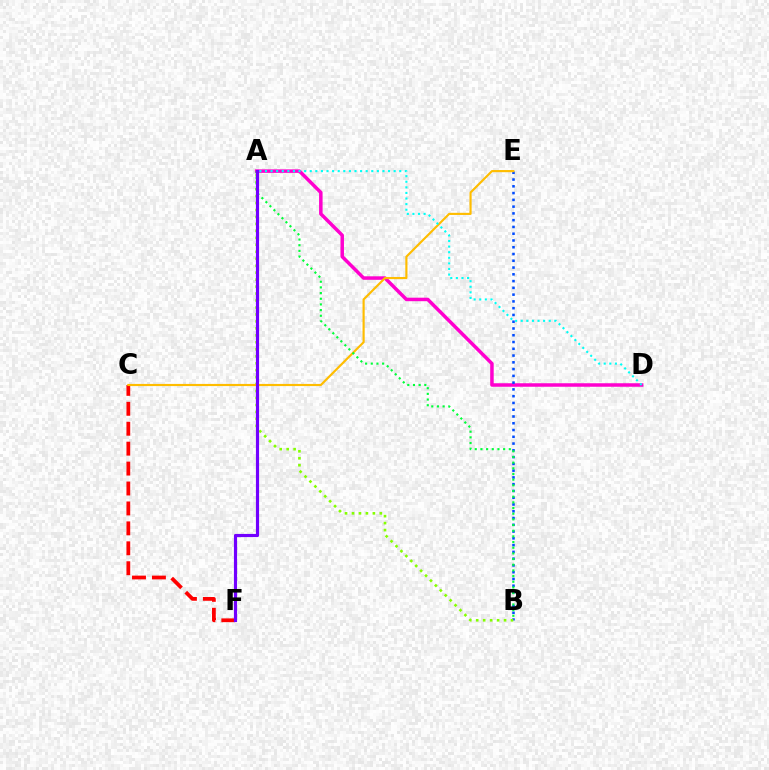{('A', 'D'): [{'color': '#ff00cf', 'line_style': 'solid', 'thickness': 2.52}, {'color': '#00fff6', 'line_style': 'dotted', 'thickness': 1.52}], ('C', 'F'): [{'color': '#ff0000', 'line_style': 'dashed', 'thickness': 2.71}], ('B', 'E'): [{'color': '#004bff', 'line_style': 'dotted', 'thickness': 1.84}], ('A', 'B'): [{'color': '#84ff00', 'line_style': 'dotted', 'thickness': 1.89}, {'color': '#00ff39', 'line_style': 'dotted', 'thickness': 1.54}], ('C', 'E'): [{'color': '#ffbd00', 'line_style': 'solid', 'thickness': 1.55}], ('A', 'F'): [{'color': '#7200ff', 'line_style': 'solid', 'thickness': 2.27}]}